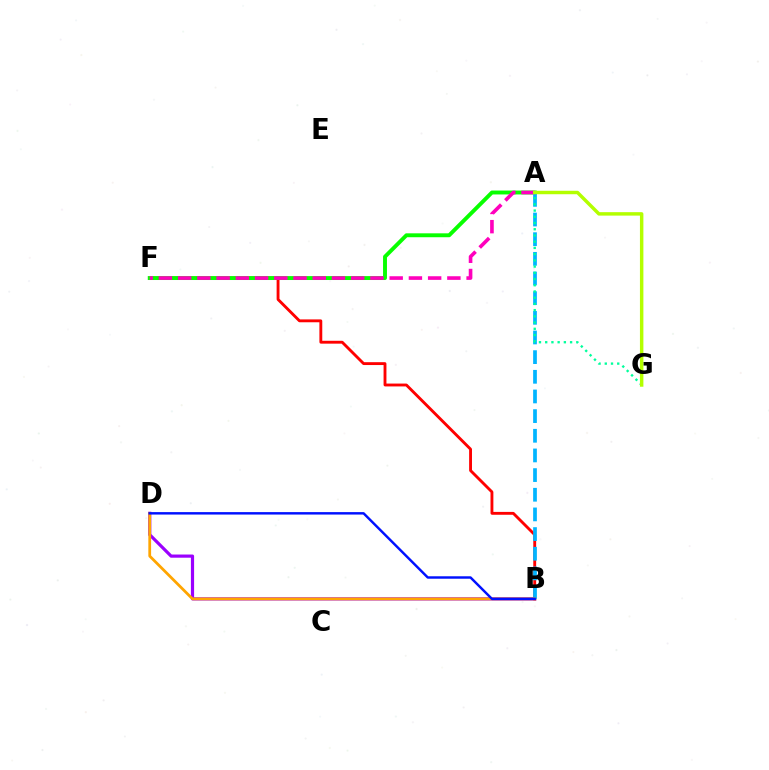{('B', 'D'): [{'color': '#9b00ff', 'line_style': 'solid', 'thickness': 2.29}, {'color': '#ffa500', 'line_style': 'solid', 'thickness': 1.99}, {'color': '#0010ff', 'line_style': 'solid', 'thickness': 1.76}], ('B', 'F'): [{'color': '#ff0000', 'line_style': 'solid', 'thickness': 2.06}], ('A', 'F'): [{'color': '#08ff00', 'line_style': 'solid', 'thickness': 2.81}, {'color': '#ff00bd', 'line_style': 'dashed', 'thickness': 2.61}], ('A', 'B'): [{'color': '#00b5ff', 'line_style': 'dashed', 'thickness': 2.67}], ('A', 'G'): [{'color': '#00ff9d', 'line_style': 'dotted', 'thickness': 1.69}, {'color': '#b3ff00', 'line_style': 'solid', 'thickness': 2.49}]}